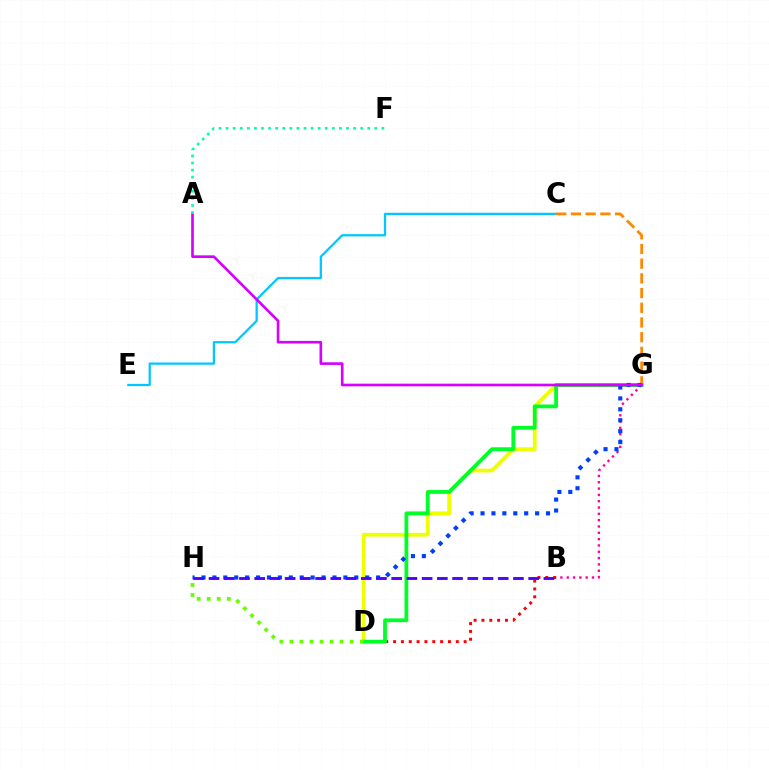{('D', 'G'): [{'color': '#eeff00', 'line_style': 'solid', 'thickness': 2.71}, {'color': '#00ff27', 'line_style': 'solid', 'thickness': 2.72}], ('B', 'G'): [{'color': '#ff00a0', 'line_style': 'dotted', 'thickness': 1.72}], ('B', 'D'): [{'color': '#ff0000', 'line_style': 'dotted', 'thickness': 2.13}], ('C', 'E'): [{'color': '#00c7ff', 'line_style': 'solid', 'thickness': 1.63}], ('C', 'G'): [{'color': '#ff8800', 'line_style': 'dashed', 'thickness': 2.0}], ('D', 'H'): [{'color': '#66ff00', 'line_style': 'dotted', 'thickness': 2.73}], ('G', 'H'): [{'color': '#003fff', 'line_style': 'dotted', 'thickness': 2.97}], ('A', 'G'): [{'color': '#d600ff', 'line_style': 'solid', 'thickness': 1.9}], ('B', 'H'): [{'color': '#4f00ff', 'line_style': 'dashed', 'thickness': 2.07}], ('A', 'F'): [{'color': '#00ffaf', 'line_style': 'dotted', 'thickness': 1.92}]}